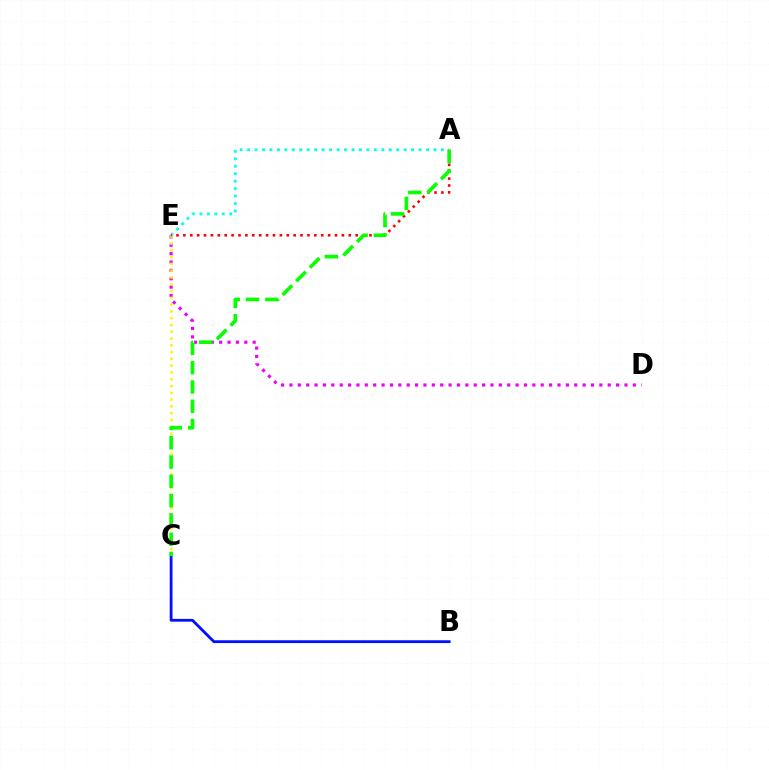{('A', 'E'): [{'color': '#00fff6', 'line_style': 'dotted', 'thickness': 2.03}, {'color': '#ff0000', 'line_style': 'dotted', 'thickness': 1.87}], ('D', 'E'): [{'color': '#ee00ff', 'line_style': 'dotted', 'thickness': 2.28}], ('C', 'E'): [{'color': '#fcf500', 'line_style': 'dotted', 'thickness': 1.84}], ('B', 'C'): [{'color': '#0010ff', 'line_style': 'solid', 'thickness': 2.02}], ('A', 'C'): [{'color': '#08ff00', 'line_style': 'dashed', 'thickness': 2.62}]}